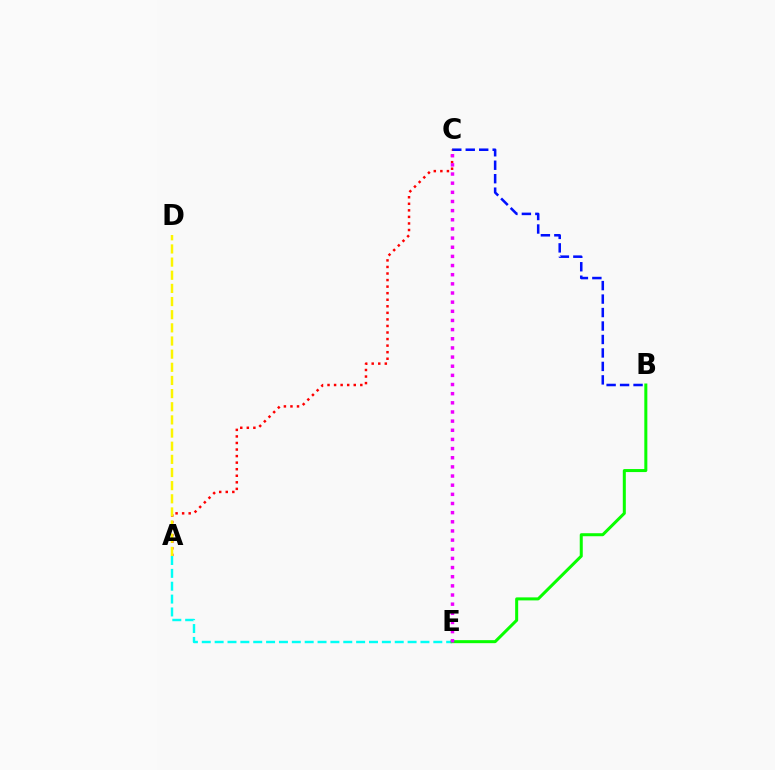{('B', 'C'): [{'color': '#0010ff', 'line_style': 'dashed', 'thickness': 1.83}], ('A', 'C'): [{'color': '#ff0000', 'line_style': 'dotted', 'thickness': 1.78}], ('A', 'E'): [{'color': '#00fff6', 'line_style': 'dashed', 'thickness': 1.75}], ('B', 'E'): [{'color': '#08ff00', 'line_style': 'solid', 'thickness': 2.17}], ('A', 'D'): [{'color': '#fcf500', 'line_style': 'dashed', 'thickness': 1.79}], ('C', 'E'): [{'color': '#ee00ff', 'line_style': 'dotted', 'thickness': 2.49}]}